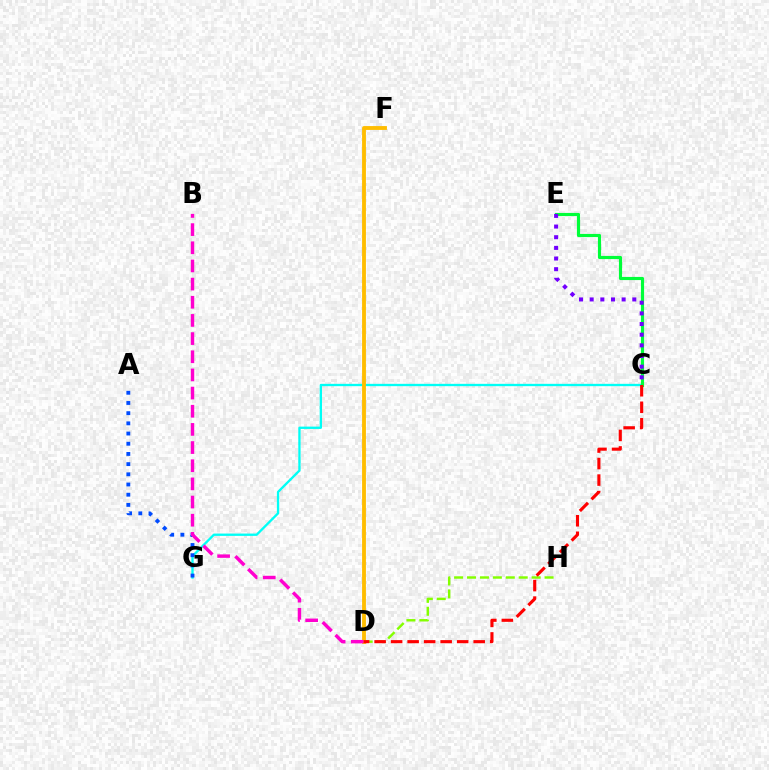{('C', 'G'): [{'color': '#00fff6', 'line_style': 'solid', 'thickness': 1.68}], ('A', 'G'): [{'color': '#004bff', 'line_style': 'dotted', 'thickness': 2.77}], ('D', 'H'): [{'color': '#84ff00', 'line_style': 'dashed', 'thickness': 1.76}], ('D', 'F'): [{'color': '#ffbd00', 'line_style': 'solid', 'thickness': 2.77}], ('B', 'D'): [{'color': '#ff00cf', 'line_style': 'dashed', 'thickness': 2.47}], ('C', 'E'): [{'color': '#00ff39', 'line_style': 'solid', 'thickness': 2.27}, {'color': '#7200ff', 'line_style': 'dotted', 'thickness': 2.9}], ('C', 'D'): [{'color': '#ff0000', 'line_style': 'dashed', 'thickness': 2.24}]}